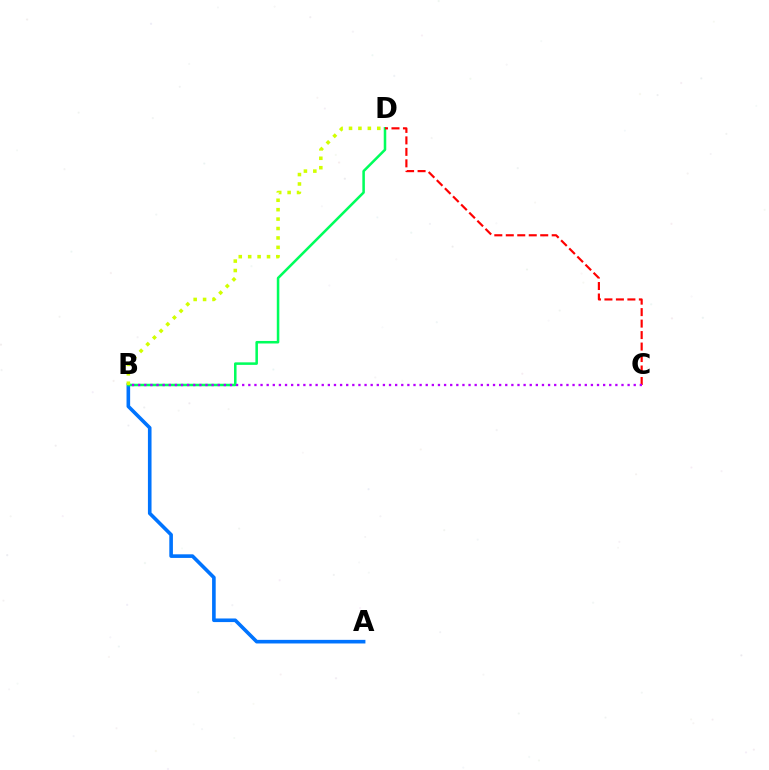{('A', 'B'): [{'color': '#0074ff', 'line_style': 'solid', 'thickness': 2.6}], ('B', 'D'): [{'color': '#00ff5c', 'line_style': 'solid', 'thickness': 1.83}, {'color': '#d1ff00', 'line_style': 'dotted', 'thickness': 2.56}], ('C', 'D'): [{'color': '#ff0000', 'line_style': 'dashed', 'thickness': 1.56}], ('B', 'C'): [{'color': '#b900ff', 'line_style': 'dotted', 'thickness': 1.66}]}